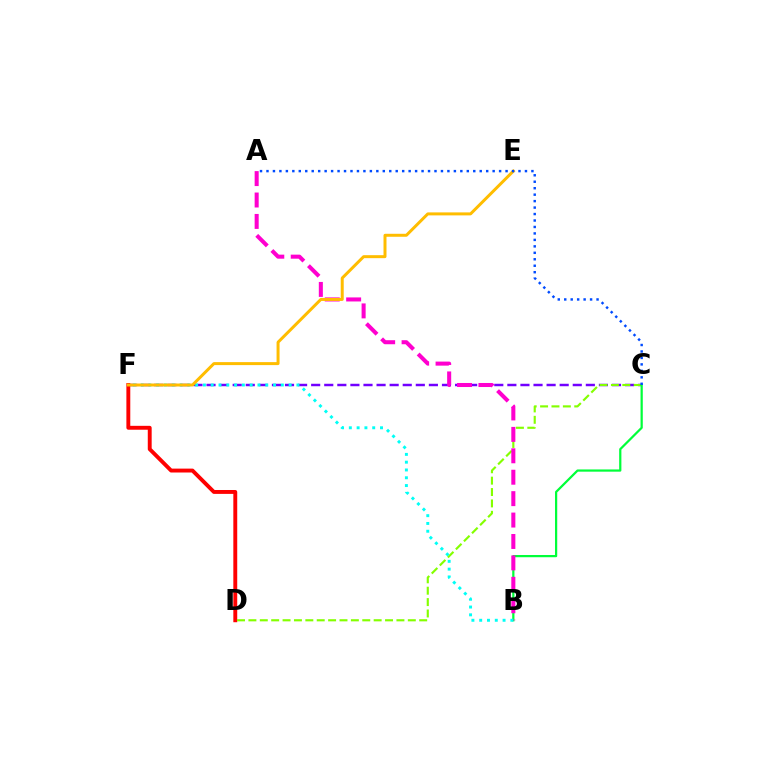{('C', 'F'): [{'color': '#7200ff', 'line_style': 'dashed', 'thickness': 1.78}], ('D', 'F'): [{'color': '#ff0000', 'line_style': 'solid', 'thickness': 2.8}], ('C', 'D'): [{'color': '#84ff00', 'line_style': 'dashed', 'thickness': 1.55}], ('B', 'C'): [{'color': '#00ff39', 'line_style': 'solid', 'thickness': 1.6}], ('A', 'B'): [{'color': '#ff00cf', 'line_style': 'dashed', 'thickness': 2.91}], ('B', 'F'): [{'color': '#00fff6', 'line_style': 'dotted', 'thickness': 2.12}], ('E', 'F'): [{'color': '#ffbd00', 'line_style': 'solid', 'thickness': 2.15}], ('A', 'C'): [{'color': '#004bff', 'line_style': 'dotted', 'thickness': 1.76}]}